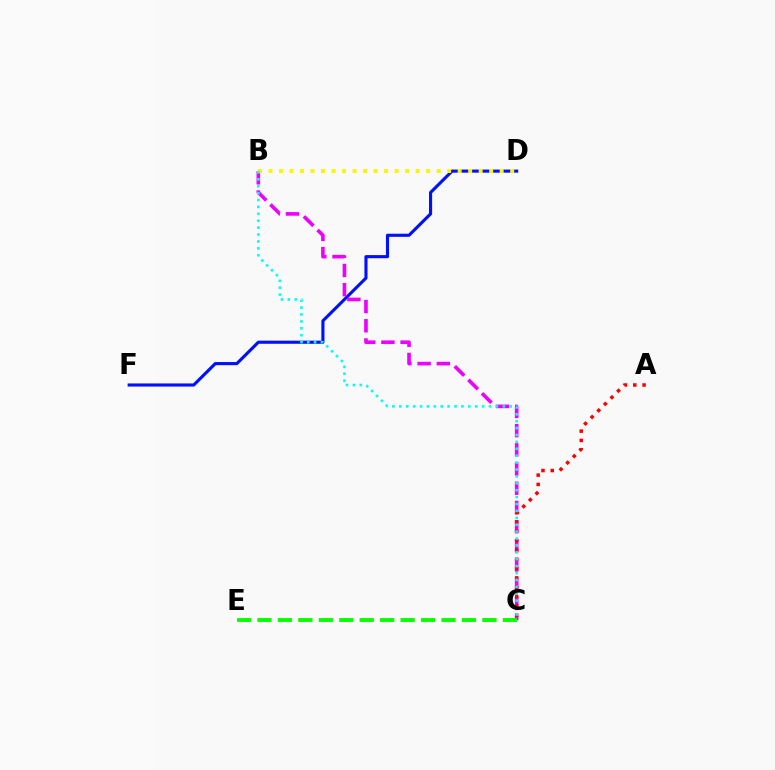{('D', 'F'): [{'color': '#0010ff', 'line_style': 'solid', 'thickness': 2.24}], ('B', 'C'): [{'color': '#ee00ff', 'line_style': 'dashed', 'thickness': 2.61}, {'color': '#00fff6', 'line_style': 'dotted', 'thickness': 1.88}], ('A', 'C'): [{'color': '#ff0000', 'line_style': 'dotted', 'thickness': 2.53}], ('C', 'E'): [{'color': '#08ff00', 'line_style': 'dashed', 'thickness': 2.78}], ('B', 'D'): [{'color': '#fcf500', 'line_style': 'dotted', 'thickness': 2.86}]}